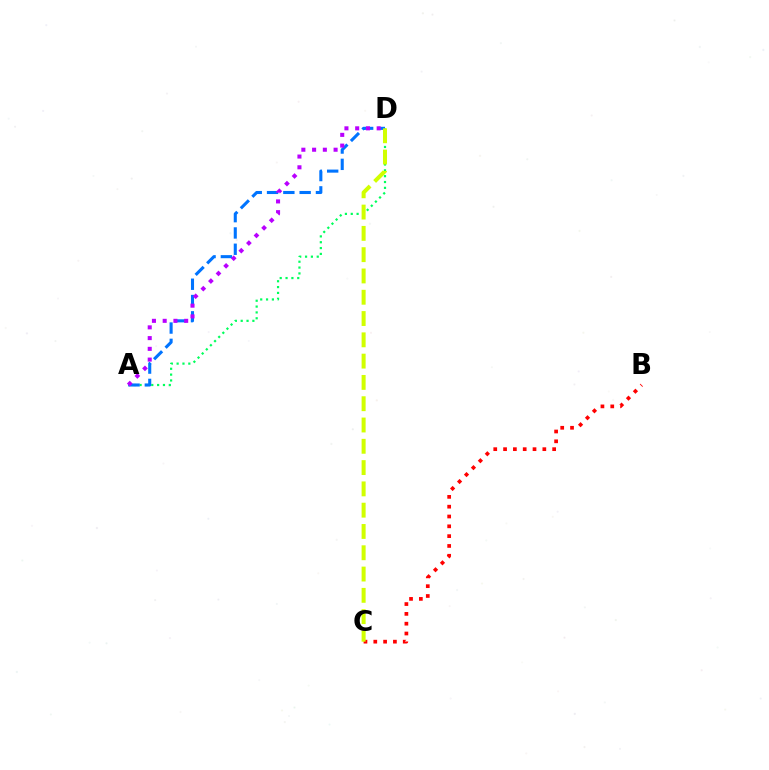{('A', 'D'): [{'color': '#00ff5c', 'line_style': 'dotted', 'thickness': 1.59}, {'color': '#0074ff', 'line_style': 'dashed', 'thickness': 2.21}, {'color': '#b900ff', 'line_style': 'dotted', 'thickness': 2.92}], ('B', 'C'): [{'color': '#ff0000', 'line_style': 'dotted', 'thickness': 2.67}], ('C', 'D'): [{'color': '#d1ff00', 'line_style': 'dashed', 'thickness': 2.89}]}